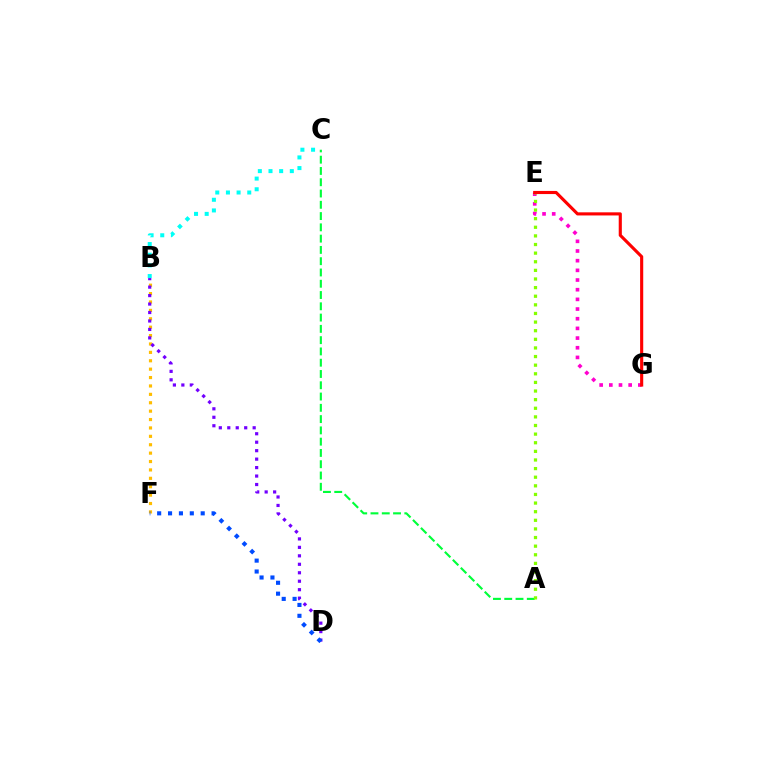{('A', 'C'): [{'color': '#00ff39', 'line_style': 'dashed', 'thickness': 1.53}], ('B', 'F'): [{'color': '#ffbd00', 'line_style': 'dotted', 'thickness': 2.28}], ('B', 'D'): [{'color': '#7200ff', 'line_style': 'dotted', 'thickness': 2.3}], ('D', 'F'): [{'color': '#004bff', 'line_style': 'dotted', 'thickness': 2.96}], ('E', 'G'): [{'color': '#ff00cf', 'line_style': 'dotted', 'thickness': 2.63}, {'color': '#ff0000', 'line_style': 'solid', 'thickness': 2.25}], ('A', 'E'): [{'color': '#84ff00', 'line_style': 'dotted', 'thickness': 2.34}], ('B', 'C'): [{'color': '#00fff6', 'line_style': 'dotted', 'thickness': 2.9}]}